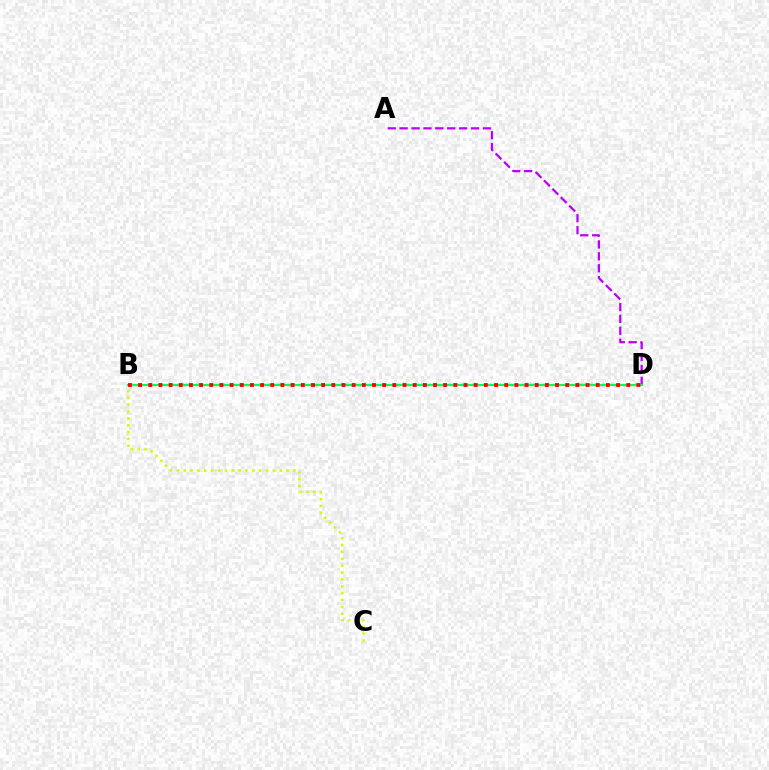{('B', 'C'): [{'color': '#d1ff00', 'line_style': 'dotted', 'thickness': 1.86}], ('A', 'D'): [{'color': '#b900ff', 'line_style': 'dashed', 'thickness': 1.62}], ('B', 'D'): [{'color': '#0074ff', 'line_style': 'dashed', 'thickness': 1.57}, {'color': '#00ff5c', 'line_style': 'solid', 'thickness': 1.51}, {'color': '#ff0000', 'line_style': 'dotted', 'thickness': 2.76}]}